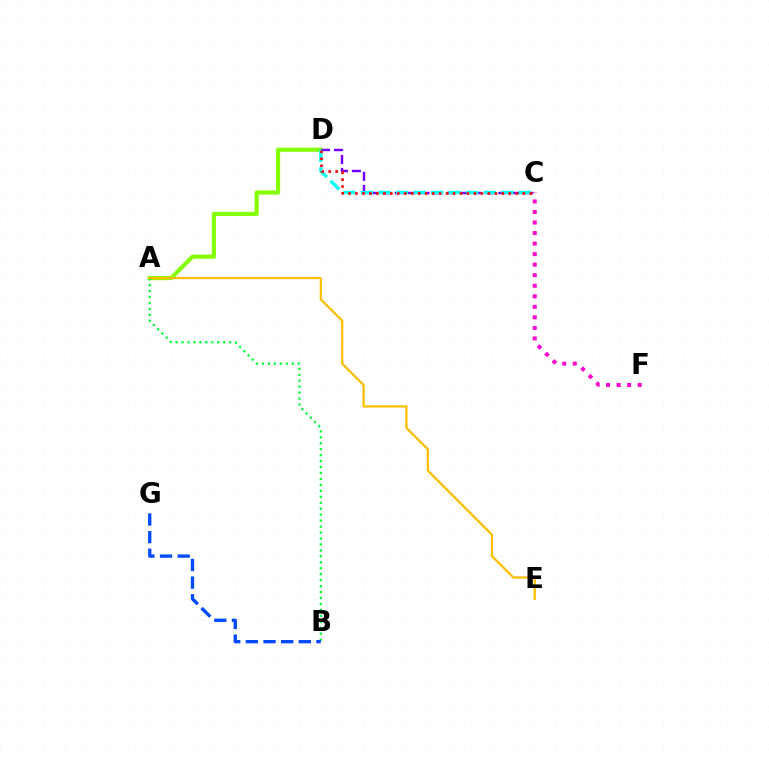{('A', 'D'): [{'color': '#84ff00', 'line_style': 'solid', 'thickness': 2.98}], ('A', 'B'): [{'color': '#00ff39', 'line_style': 'dotted', 'thickness': 1.62}], ('C', 'D'): [{'color': '#7200ff', 'line_style': 'dashed', 'thickness': 1.76}, {'color': '#00fff6', 'line_style': 'dashed', 'thickness': 2.38}, {'color': '#ff0000', 'line_style': 'dotted', 'thickness': 1.89}], ('C', 'F'): [{'color': '#ff00cf', 'line_style': 'dotted', 'thickness': 2.86}], ('B', 'G'): [{'color': '#004bff', 'line_style': 'dashed', 'thickness': 2.4}], ('A', 'E'): [{'color': '#ffbd00', 'line_style': 'solid', 'thickness': 1.62}]}